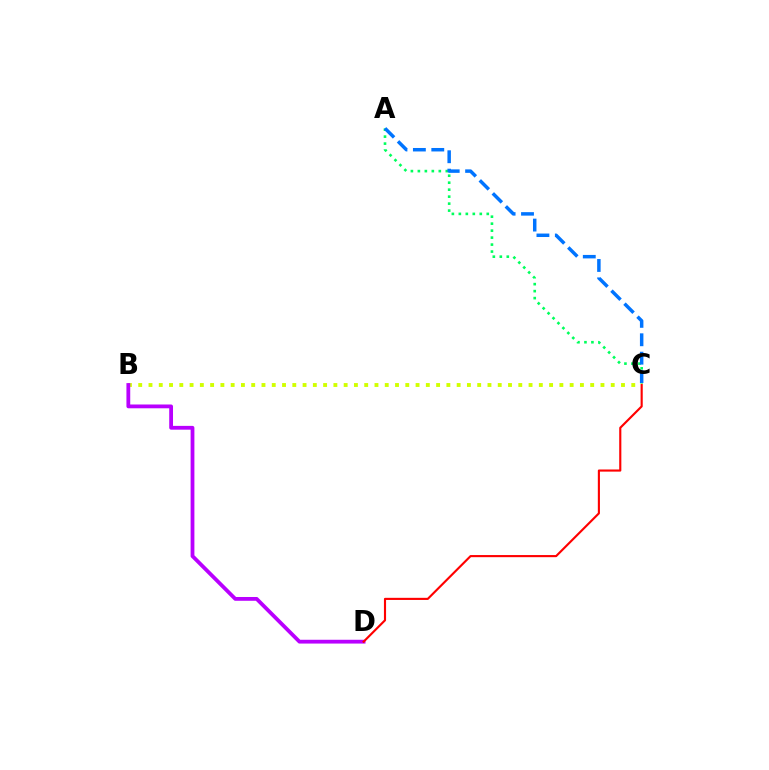{('A', 'C'): [{'color': '#00ff5c', 'line_style': 'dotted', 'thickness': 1.9}, {'color': '#0074ff', 'line_style': 'dashed', 'thickness': 2.5}], ('B', 'C'): [{'color': '#d1ff00', 'line_style': 'dotted', 'thickness': 2.79}], ('B', 'D'): [{'color': '#b900ff', 'line_style': 'solid', 'thickness': 2.73}], ('C', 'D'): [{'color': '#ff0000', 'line_style': 'solid', 'thickness': 1.53}]}